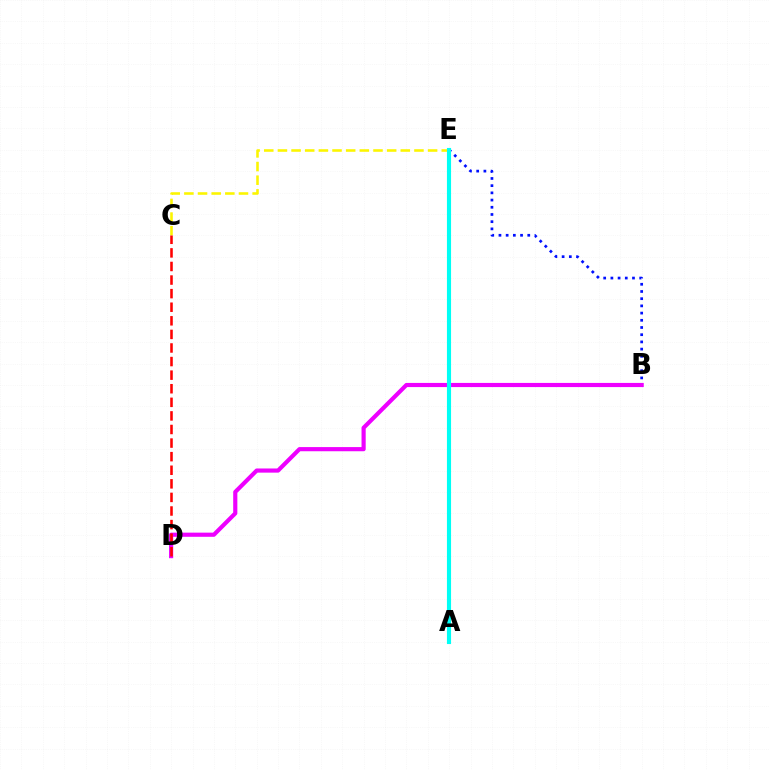{('A', 'E'): [{'color': '#08ff00', 'line_style': 'dotted', 'thickness': 1.69}, {'color': '#00fff6', 'line_style': 'solid', 'thickness': 2.97}], ('B', 'E'): [{'color': '#0010ff', 'line_style': 'dotted', 'thickness': 1.96}], ('C', 'E'): [{'color': '#fcf500', 'line_style': 'dashed', 'thickness': 1.85}], ('B', 'D'): [{'color': '#ee00ff', 'line_style': 'solid', 'thickness': 2.99}], ('C', 'D'): [{'color': '#ff0000', 'line_style': 'dashed', 'thickness': 1.85}]}